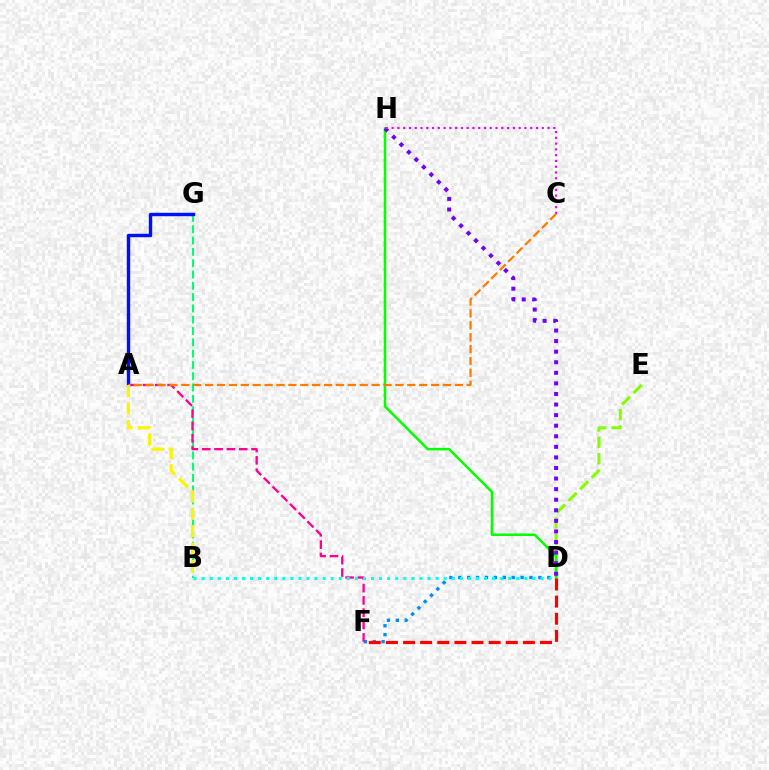{('D', 'F'): [{'color': '#008cff', 'line_style': 'dotted', 'thickness': 2.42}, {'color': '#ff0000', 'line_style': 'dashed', 'thickness': 2.33}], ('D', 'E'): [{'color': '#84ff00', 'line_style': 'dashed', 'thickness': 2.22}], ('D', 'H'): [{'color': '#08ff00', 'line_style': 'solid', 'thickness': 1.83}, {'color': '#7200ff', 'line_style': 'dotted', 'thickness': 2.87}], ('B', 'G'): [{'color': '#00ff74', 'line_style': 'dashed', 'thickness': 1.54}], ('A', 'F'): [{'color': '#ff0094', 'line_style': 'dashed', 'thickness': 1.67}], ('C', 'H'): [{'color': '#ee00ff', 'line_style': 'dotted', 'thickness': 1.57}], ('B', 'D'): [{'color': '#00fff6', 'line_style': 'dotted', 'thickness': 2.19}], ('A', 'G'): [{'color': '#0010ff', 'line_style': 'solid', 'thickness': 2.47}], ('A', 'C'): [{'color': '#ff7c00', 'line_style': 'dashed', 'thickness': 1.62}], ('A', 'B'): [{'color': '#fcf500', 'line_style': 'dashed', 'thickness': 2.37}]}